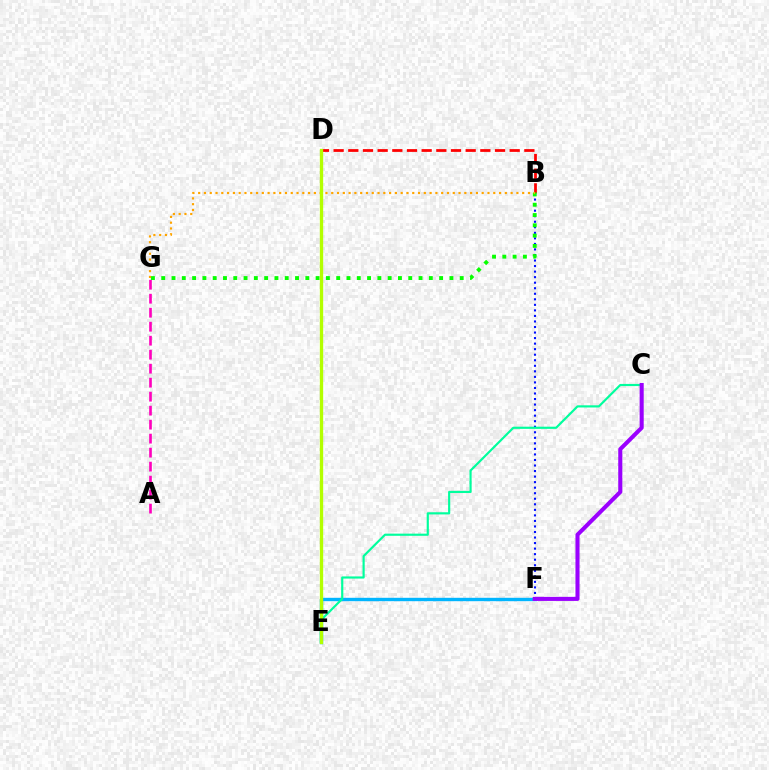{('A', 'G'): [{'color': '#ff00bd', 'line_style': 'dashed', 'thickness': 1.9}], ('B', 'F'): [{'color': '#0010ff', 'line_style': 'dotted', 'thickness': 1.51}], ('E', 'F'): [{'color': '#00b5ff', 'line_style': 'solid', 'thickness': 2.44}], ('B', 'D'): [{'color': '#ff0000', 'line_style': 'dashed', 'thickness': 1.99}], ('C', 'E'): [{'color': '#00ff9d', 'line_style': 'solid', 'thickness': 1.56}], ('B', 'G'): [{'color': '#08ff00', 'line_style': 'dotted', 'thickness': 2.8}, {'color': '#ffa500', 'line_style': 'dotted', 'thickness': 1.57}], ('D', 'E'): [{'color': '#b3ff00', 'line_style': 'solid', 'thickness': 2.4}], ('C', 'F'): [{'color': '#9b00ff', 'line_style': 'solid', 'thickness': 2.93}]}